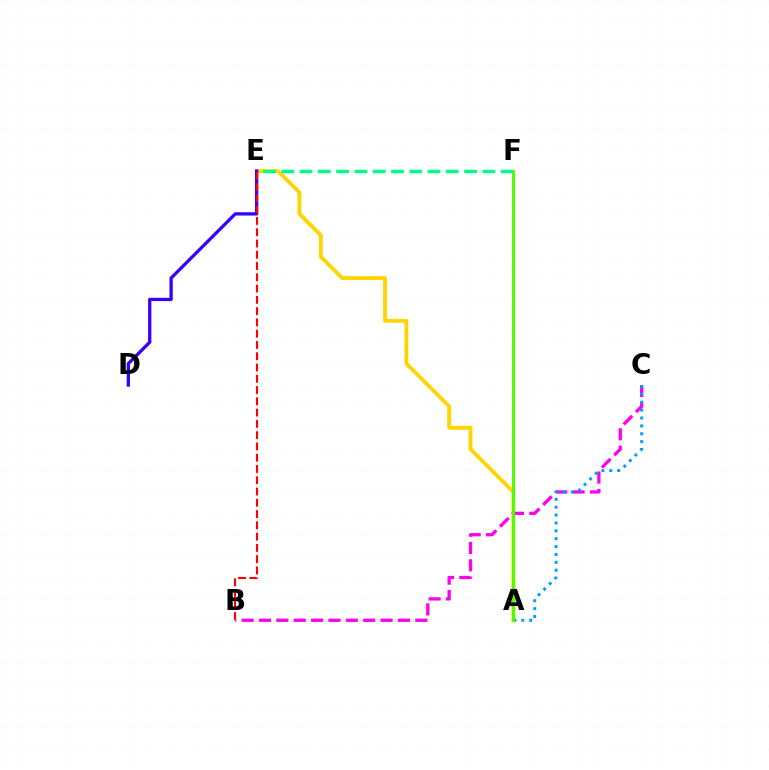{('A', 'E'): [{'color': '#ffd500', 'line_style': 'solid', 'thickness': 2.77}], ('E', 'F'): [{'color': '#00ff86', 'line_style': 'dashed', 'thickness': 2.48}], ('D', 'E'): [{'color': '#3700ff', 'line_style': 'solid', 'thickness': 2.37}], ('B', 'E'): [{'color': '#ff0000', 'line_style': 'dashed', 'thickness': 1.53}], ('B', 'C'): [{'color': '#ff00ed', 'line_style': 'dashed', 'thickness': 2.36}], ('A', 'C'): [{'color': '#009eff', 'line_style': 'dotted', 'thickness': 2.14}], ('A', 'F'): [{'color': '#4fff00', 'line_style': 'solid', 'thickness': 2.14}]}